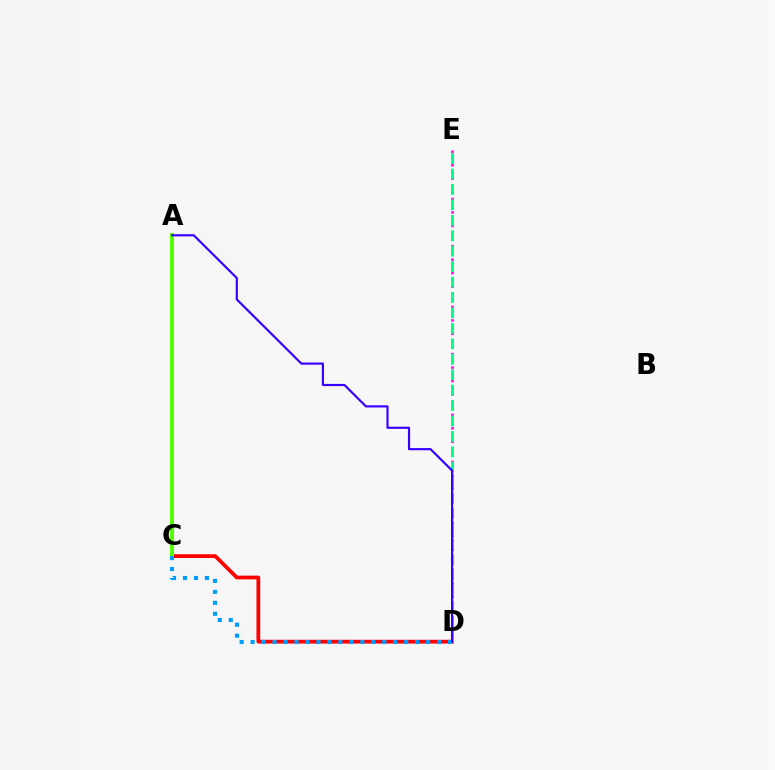{('A', 'C'): [{'color': '#ffd500', 'line_style': 'solid', 'thickness': 2.21}, {'color': '#4fff00', 'line_style': 'solid', 'thickness': 2.79}], ('C', 'D'): [{'color': '#ff0000', 'line_style': 'solid', 'thickness': 2.7}, {'color': '#009eff', 'line_style': 'dotted', 'thickness': 2.98}], ('D', 'E'): [{'color': '#ff00ed', 'line_style': 'dotted', 'thickness': 1.83}, {'color': '#00ff86', 'line_style': 'dashed', 'thickness': 2.1}], ('A', 'D'): [{'color': '#3700ff', 'line_style': 'solid', 'thickness': 1.57}]}